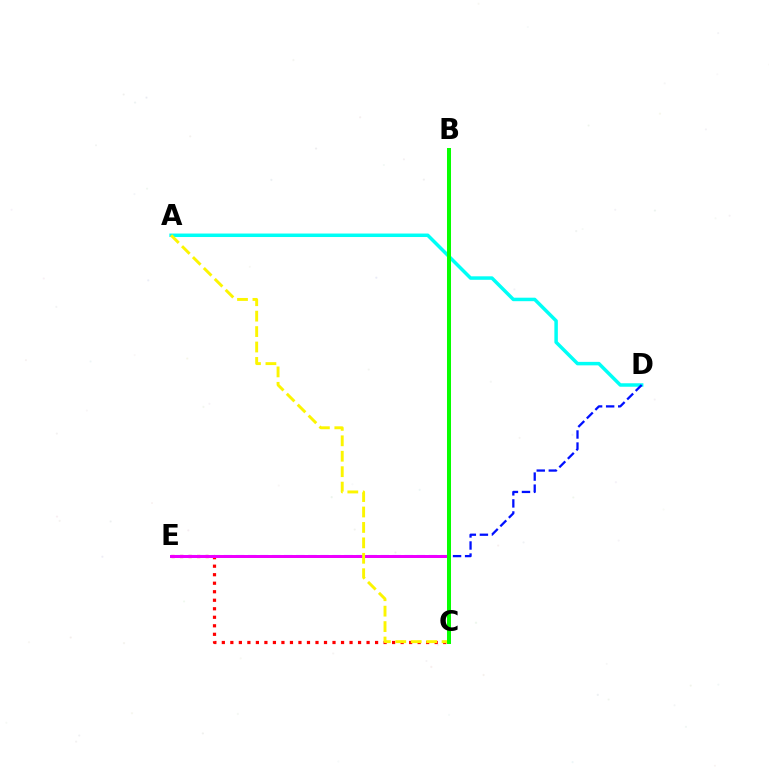{('A', 'D'): [{'color': '#00fff6', 'line_style': 'solid', 'thickness': 2.51}], ('D', 'E'): [{'color': '#0010ff', 'line_style': 'dashed', 'thickness': 1.64}], ('C', 'E'): [{'color': '#ff0000', 'line_style': 'dotted', 'thickness': 2.31}, {'color': '#ee00ff', 'line_style': 'solid', 'thickness': 2.16}], ('A', 'C'): [{'color': '#fcf500', 'line_style': 'dashed', 'thickness': 2.1}], ('B', 'C'): [{'color': '#08ff00', 'line_style': 'solid', 'thickness': 2.89}]}